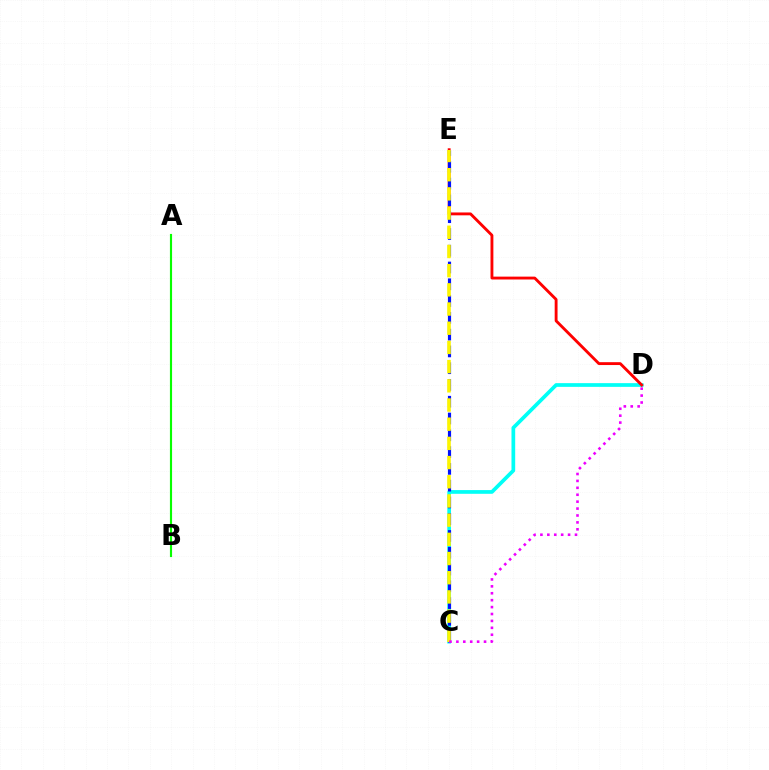{('C', 'D'): [{'color': '#00fff6', 'line_style': 'solid', 'thickness': 2.67}, {'color': '#ee00ff', 'line_style': 'dotted', 'thickness': 1.88}], ('A', 'B'): [{'color': '#08ff00', 'line_style': 'solid', 'thickness': 1.55}], ('D', 'E'): [{'color': '#ff0000', 'line_style': 'solid', 'thickness': 2.06}], ('C', 'E'): [{'color': '#0010ff', 'line_style': 'dashed', 'thickness': 2.28}, {'color': '#fcf500', 'line_style': 'dashed', 'thickness': 2.61}]}